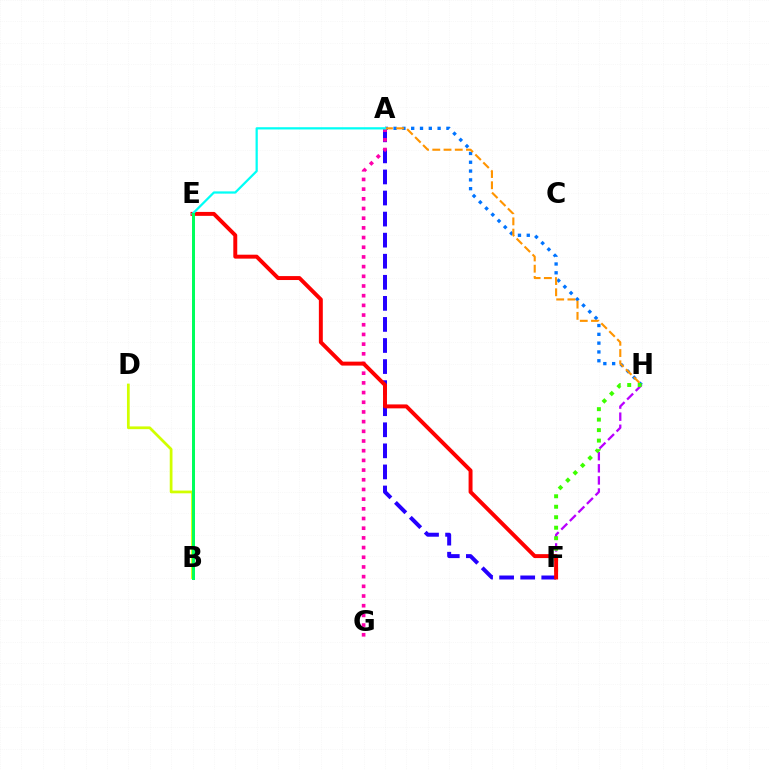{('A', 'H'): [{'color': '#0074ff', 'line_style': 'dotted', 'thickness': 2.39}, {'color': '#ff9400', 'line_style': 'dashed', 'thickness': 1.53}], ('A', 'F'): [{'color': '#2500ff', 'line_style': 'dashed', 'thickness': 2.86}], ('A', 'G'): [{'color': '#ff00ac', 'line_style': 'dotted', 'thickness': 2.63}], ('B', 'D'): [{'color': '#d1ff00', 'line_style': 'solid', 'thickness': 1.98}], ('F', 'H'): [{'color': '#b900ff', 'line_style': 'dashed', 'thickness': 1.64}, {'color': '#3dff00', 'line_style': 'dotted', 'thickness': 2.85}], ('E', 'F'): [{'color': '#ff0000', 'line_style': 'solid', 'thickness': 2.84}], ('A', 'E'): [{'color': '#00fff6', 'line_style': 'solid', 'thickness': 1.61}], ('B', 'E'): [{'color': '#00ff5c', 'line_style': 'solid', 'thickness': 2.16}]}